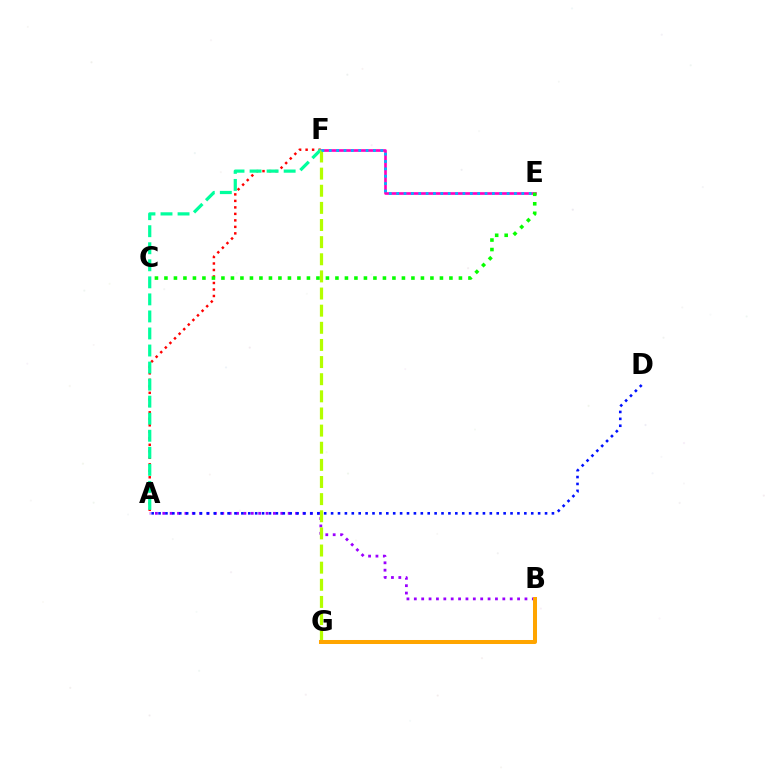{('A', 'B'): [{'color': '#9b00ff', 'line_style': 'dotted', 'thickness': 2.0}], ('A', 'F'): [{'color': '#ff0000', 'line_style': 'dotted', 'thickness': 1.77}, {'color': '#00ff9d', 'line_style': 'dashed', 'thickness': 2.32}], ('E', 'F'): [{'color': '#ff00bd', 'line_style': 'solid', 'thickness': 1.93}, {'color': '#00b5ff', 'line_style': 'dotted', 'thickness': 2.0}], ('F', 'G'): [{'color': '#b3ff00', 'line_style': 'dashed', 'thickness': 2.33}], ('B', 'G'): [{'color': '#ffa500', 'line_style': 'solid', 'thickness': 2.89}], ('A', 'D'): [{'color': '#0010ff', 'line_style': 'dotted', 'thickness': 1.88}], ('C', 'E'): [{'color': '#08ff00', 'line_style': 'dotted', 'thickness': 2.58}]}